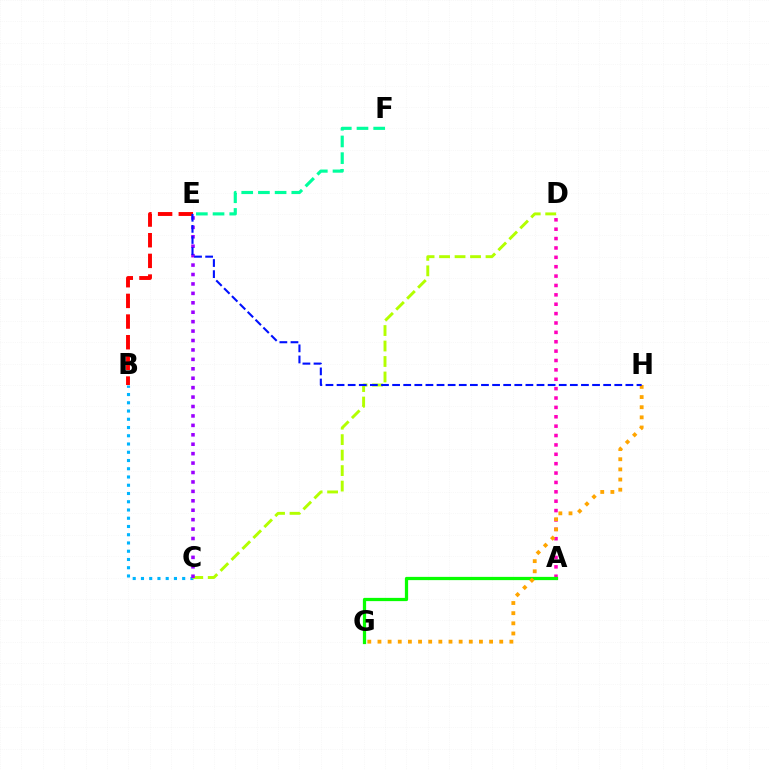{('B', 'C'): [{'color': '#00b5ff', 'line_style': 'dotted', 'thickness': 2.24}], ('A', 'D'): [{'color': '#ff00bd', 'line_style': 'dotted', 'thickness': 2.55}], ('C', 'D'): [{'color': '#b3ff00', 'line_style': 'dashed', 'thickness': 2.1}], ('C', 'E'): [{'color': '#9b00ff', 'line_style': 'dotted', 'thickness': 2.56}], ('B', 'E'): [{'color': '#ff0000', 'line_style': 'dashed', 'thickness': 2.81}], ('A', 'G'): [{'color': '#08ff00', 'line_style': 'solid', 'thickness': 2.33}], ('G', 'H'): [{'color': '#ffa500', 'line_style': 'dotted', 'thickness': 2.76}], ('E', 'H'): [{'color': '#0010ff', 'line_style': 'dashed', 'thickness': 1.51}], ('E', 'F'): [{'color': '#00ff9d', 'line_style': 'dashed', 'thickness': 2.27}]}